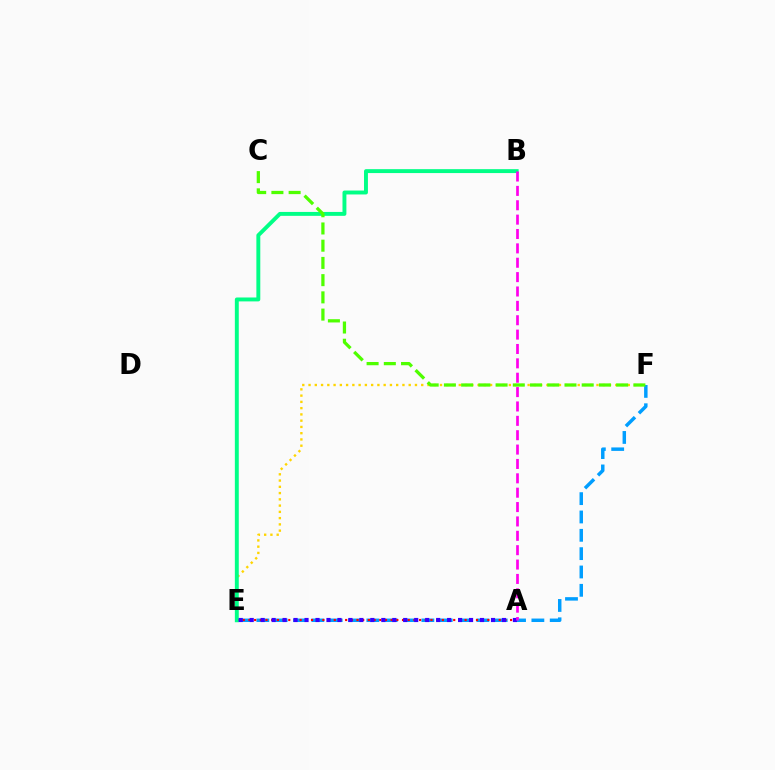{('E', 'F'): [{'color': '#ffd500', 'line_style': 'dotted', 'thickness': 1.7}, {'color': '#009eff', 'line_style': 'dashed', 'thickness': 2.49}], ('A', 'E'): [{'color': '#ff0000', 'line_style': 'dotted', 'thickness': 1.55}, {'color': '#3700ff', 'line_style': 'dotted', 'thickness': 2.98}], ('B', 'E'): [{'color': '#00ff86', 'line_style': 'solid', 'thickness': 2.82}], ('C', 'F'): [{'color': '#4fff00', 'line_style': 'dashed', 'thickness': 2.34}], ('A', 'B'): [{'color': '#ff00ed', 'line_style': 'dashed', 'thickness': 1.95}]}